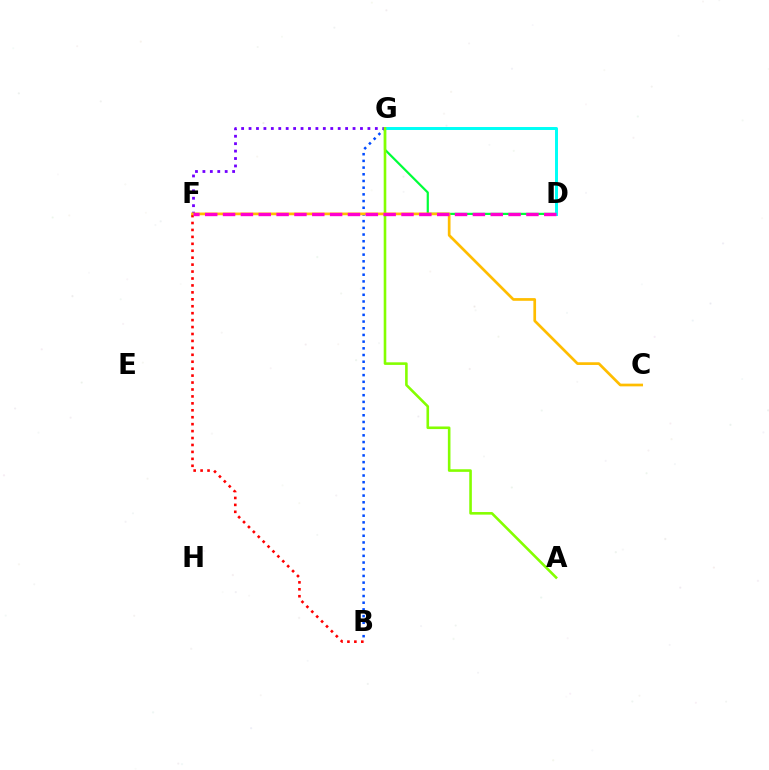{('D', 'G'): [{'color': '#00ff39', 'line_style': 'solid', 'thickness': 1.59}, {'color': '#00fff6', 'line_style': 'solid', 'thickness': 2.14}], ('B', 'G'): [{'color': '#004bff', 'line_style': 'dotted', 'thickness': 1.82}], ('F', 'G'): [{'color': '#7200ff', 'line_style': 'dotted', 'thickness': 2.02}], ('B', 'F'): [{'color': '#ff0000', 'line_style': 'dotted', 'thickness': 1.88}], ('A', 'G'): [{'color': '#84ff00', 'line_style': 'solid', 'thickness': 1.87}], ('C', 'F'): [{'color': '#ffbd00', 'line_style': 'solid', 'thickness': 1.95}], ('D', 'F'): [{'color': '#ff00cf', 'line_style': 'dashed', 'thickness': 2.42}]}